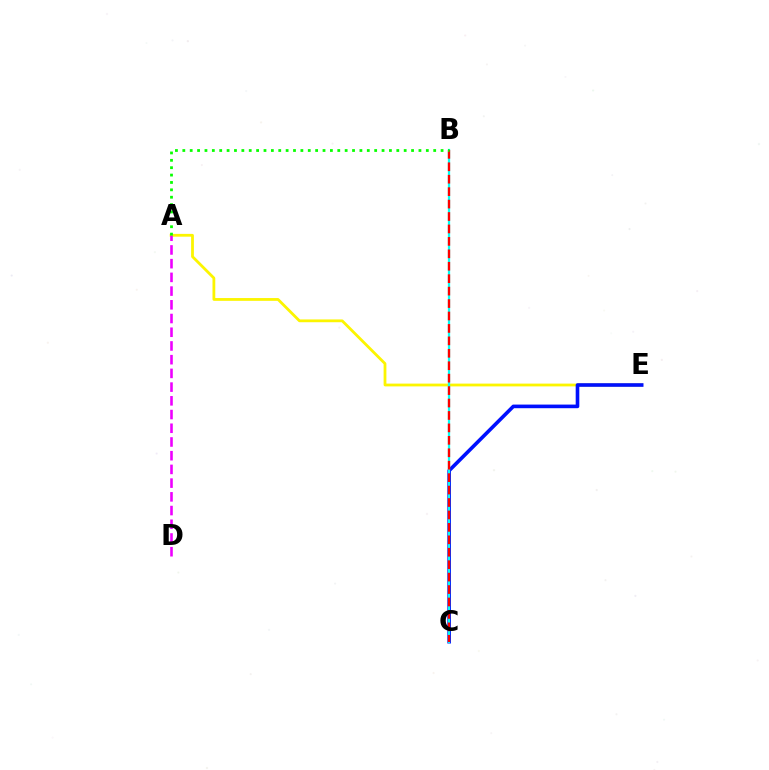{('A', 'E'): [{'color': '#fcf500', 'line_style': 'solid', 'thickness': 2.01}], ('C', 'E'): [{'color': '#0010ff', 'line_style': 'solid', 'thickness': 2.61}], ('B', 'C'): [{'color': '#00fff6', 'line_style': 'solid', 'thickness': 1.62}, {'color': '#ff0000', 'line_style': 'dashed', 'thickness': 1.69}], ('A', 'D'): [{'color': '#ee00ff', 'line_style': 'dashed', 'thickness': 1.86}], ('A', 'B'): [{'color': '#08ff00', 'line_style': 'dotted', 'thickness': 2.0}]}